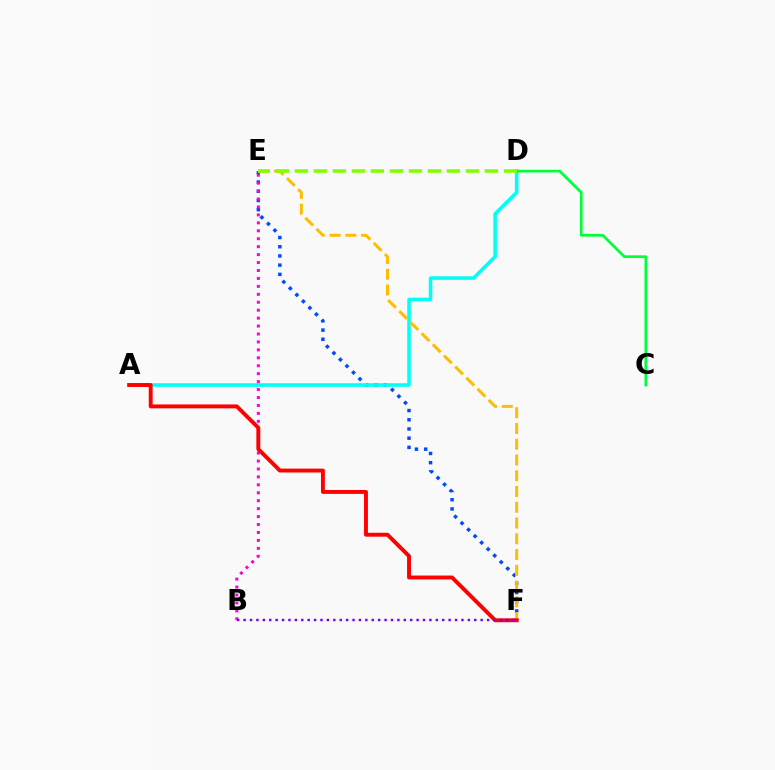{('E', 'F'): [{'color': '#004bff', 'line_style': 'dotted', 'thickness': 2.5}, {'color': '#ffbd00', 'line_style': 'dashed', 'thickness': 2.14}], ('A', 'D'): [{'color': '#00fff6', 'line_style': 'solid', 'thickness': 2.55}], ('C', 'D'): [{'color': '#00ff39', 'line_style': 'solid', 'thickness': 1.94}], ('B', 'E'): [{'color': '#ff00cf', 'line_style': 'dotted', 'thickness': 2.16}], ('A', 'F'): [{'color': '#ff0000', 'line_style': 'solid', 'thickness': 2.81}], ('D', 'E'): [{'color': '#84ff00', 'line_style': 'dashed', 'thickness': 2.58}], ('B', 'F'): [{'color': '#7200ff', 'line_style': 'dotted', 'thickness': 1.74}]}